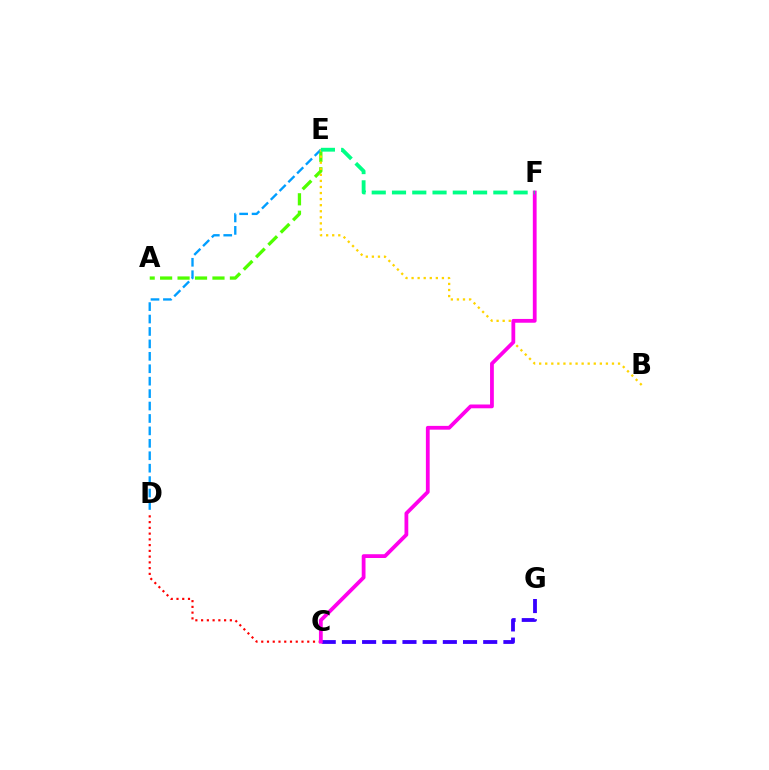{('C', 'D'): [{'color': '#ff0000', 'line_style': 'dotted', 'thickness': 1.56}], ('A', 'E'): [{'color': '#4fff00', 'line_style': 'dashed', 'thickness': 2.37}], ('D', 'E'): [{'color': '#009eff', 'line_style': 'dashed', 'thickness': 1.69}], ('C', 'G'): [{'color': '#3700ff', 'line_style': 'dashed', 'thickness': 2.74}], ('B', 'E'): [{'color': '#ffd500', 'line_style': 'dotted', 'thickness': 1.65}], ('C', 'F'): [{'color': '#ff00ed', 'line_style': 'solid', 'thickness': 2.73}], ('E', 'F'): [{'color': '#00ff86', 'line_style': 'dashed', 'thickness': 2.75}]}